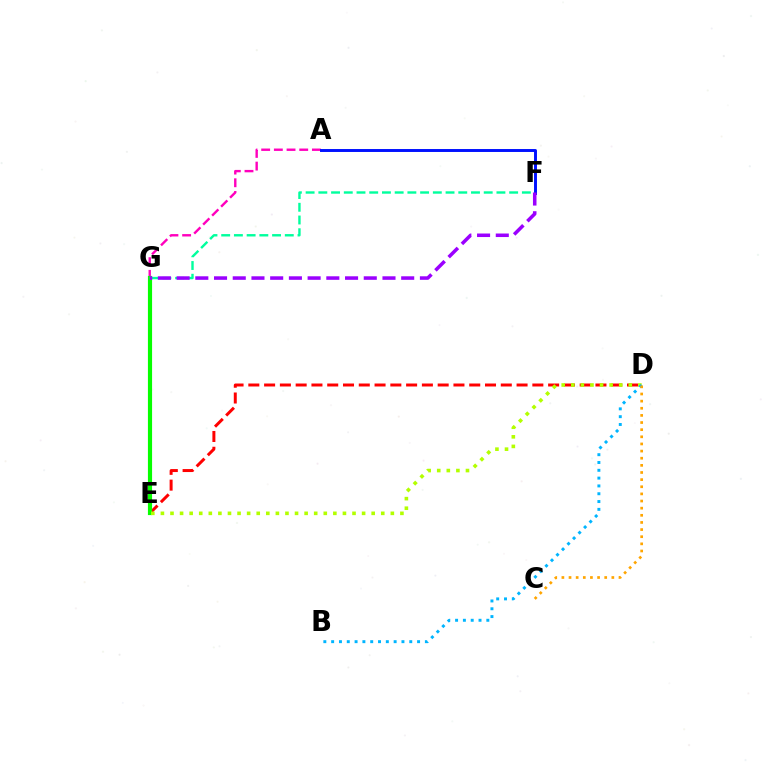{('D', 'E'): [{'color': '#ff0000', 'line_style': 'dashed', 'thickness': 2.14}, {'color': '#b3ff00', 'line_style': 'dotted', 'thickness': 2.6}], ('A', 'G'): [{'color': '#ff00bd', 'line_style': 'dashed', 'thickness': 1.72}], ('E', 'G'): [{'color': '#08ff00', 'line_style': 'solid', 'thickness': 2.99}], ('F', 'G'): [{'color': '#00ff9d', 'line_style': 'dashed', 'thickness': 1.73}, {'color': '#9b00ff', 'line_style': 'dashed', 'thickness': 2.54}], ('A', 'F'): [{'color': '#0010ff', 'line_style': 'solid', 'thickness': 2.12}], ('B', 'D'): [{'color': '#00b5ff', 'line_style': 'dotted', 'thickness': 2.12}], ('C', 'D'): [{'color': '#ffa500', 'line_style': 'dotted', 'thickness': 1.94}]}